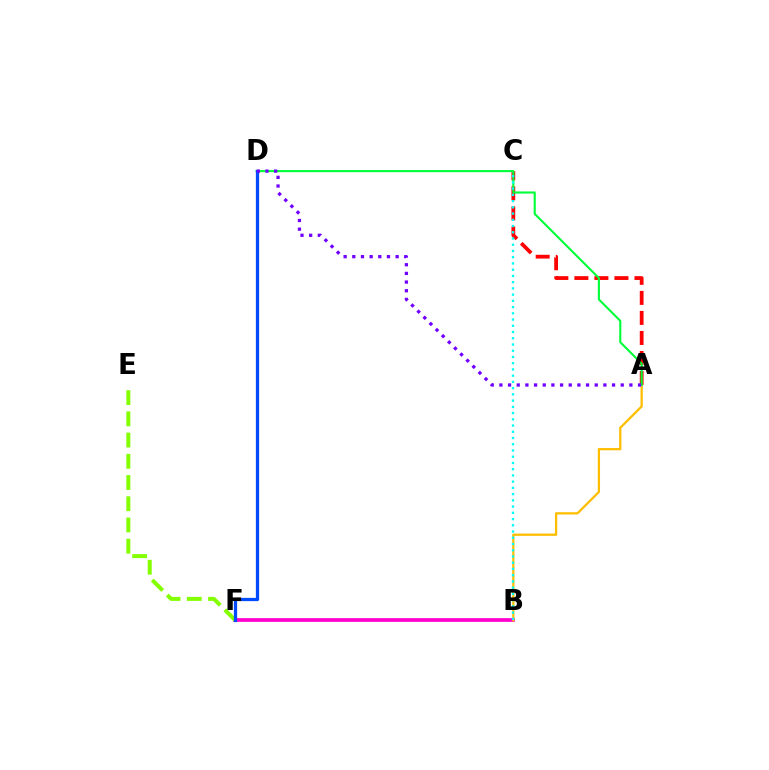{('B', 'F'): [{'color': '#ff00cf', 'line_style': 'solid', 'thickness': 2.68}], ('E', 'F'): [{'color': '#84ff00', 'line_style': 'dashed', 'thickness': 2.88}], ('A', 'C'): [{'color': '#ff0000', 'line_style': 'dashed', 'thickness': 2.72}], ('A', 'B'): [{'color': '#ffbd00', 'line_style': 'solid', 'thickness': 1.62}], ('A', 'D'): [{'color': '#00ff39', 'line_style': 'solid', 'thickness': 1.52}, {'color': '#7200ff', 'line_style': 'dotted', 'thickness': 2.35}], ('B', 'C'): [{'color': '#00fff6', 'line_style': 'dotted', 'thickness': 1.69}], ('D', 'F'): [{'color': '#004bff', 'line_style': 'solid', 'thickness': 2.34}]}